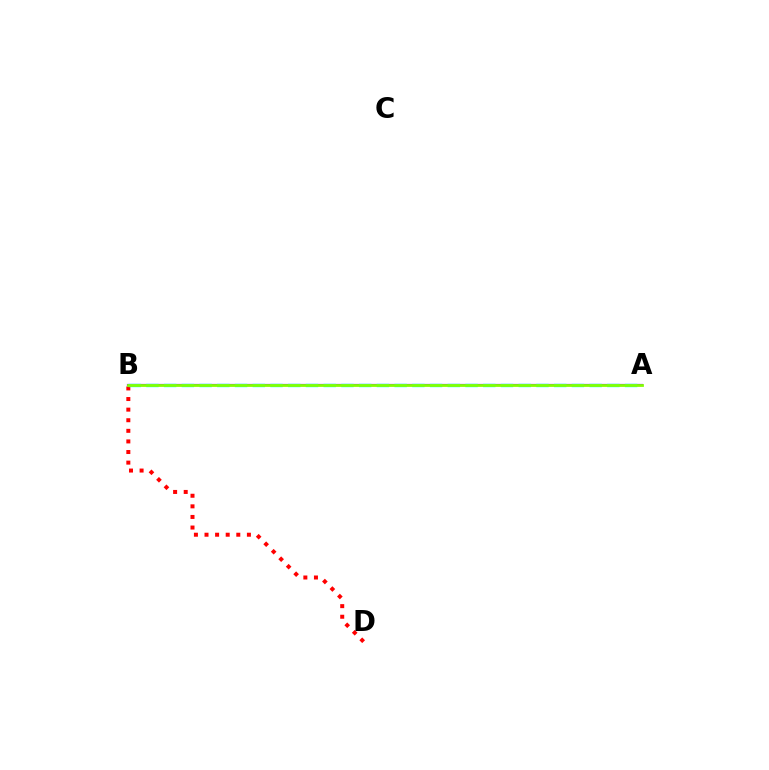{('B', 'D'): [{'color': '#ff0000', 'line_style': 'dotted', 'thickness': 2.88}], ('A', 'B'): [{'color': '#7200ff', 'line_style': 'solid', 'thickness': 1.58}, {'color': '#00fff6', 'line_style': 'dashed', 'thickness': 2.41}, {'color': '#84ff00', 'line_style': 'solid', 'thickness': 1.99}]}